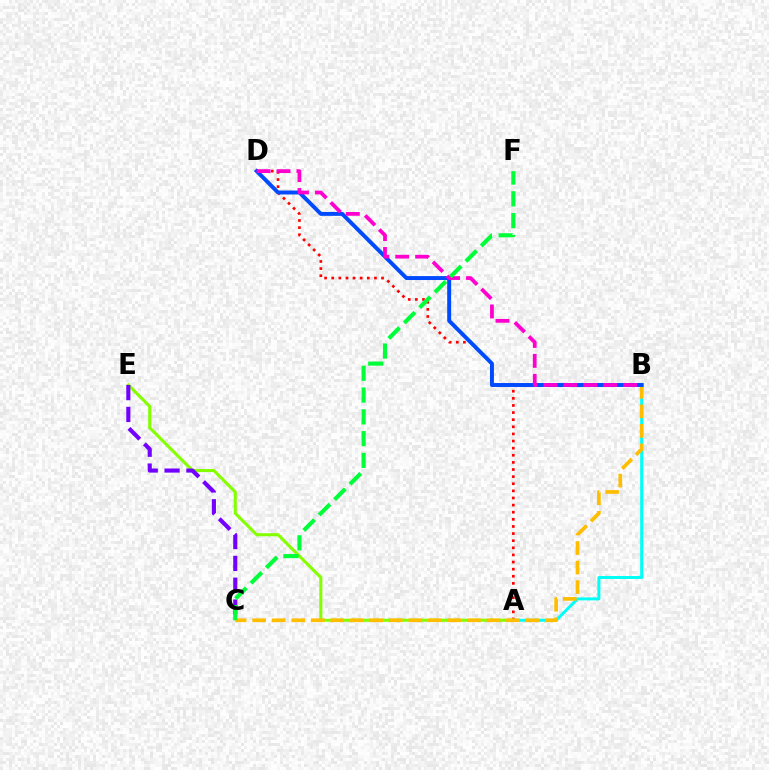{('A', 'D'): [{'color': '#ff0000', 'line_style': 'dotted', 'thickness': 1.93}], ('A', 'E'): [{'color': '#84ff00', 'line_style': 'solid', 'thickness': 2.21}], ('A', 'B'): [{'color': '#00fff6', 'line_style': 'solid', 'thickness': 2.15}], ('C', 'E'): [{'color': '#7200ff', 'line_style': 'dashed', 'thickness': 2.97}], ('B', 'C'): [{'color': '#ffbd00', 'line_style': 'dashed', 'thickness': 2.65}], ('B', 'D'): [{'color': '#004bff', 'line_style': 'solid', 'thickness': 2.84}, {'color': '#ff00cf', 'line_style': 'dashed', 'thickness': 2.7}], ('C', 'F'): [{'color': '#00ff39', 'line_style': 'dashed', 'thickness': 2.96}]}